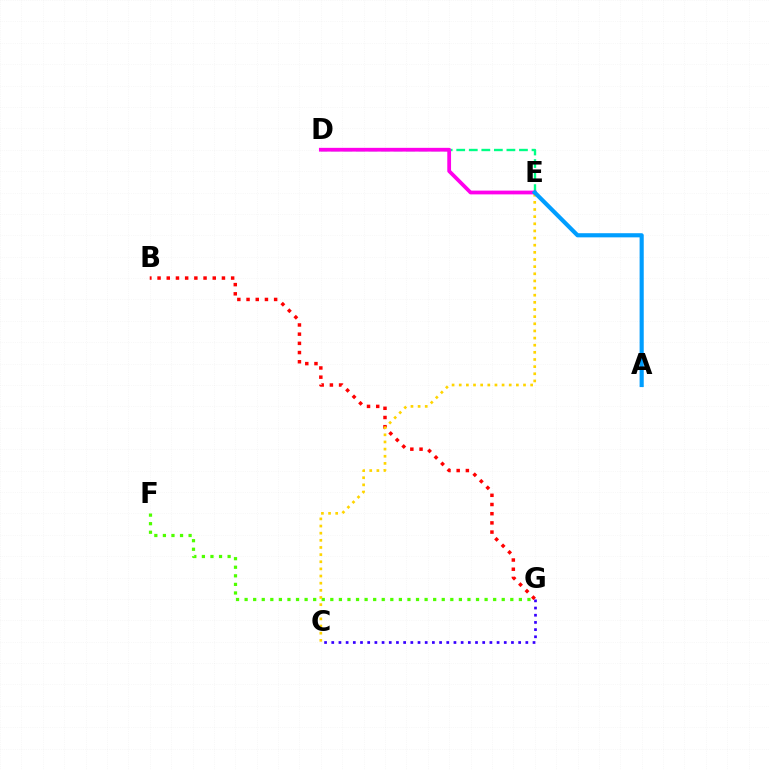{('B', 'G'): [{'color': '#ff0000', 'line_style': 'dotted', 'thickness': 2.5}], ('C', 'G'): [{'color': '#3700ff', 'line_style': 'dotted', 'thickness': 1.95}], ('D', 'E'): [{'color': '#00ff86', 'line_style': 'dashed', 'thickness': 1.7}, {'color': '#ff00ed', 'line_style': 'solid', 'thickness': 2.71}], ('F', 'G'): [{'color': '#4fff00', 'line_style': 'dotted', 'thickness': 2.33}], ('C', 'E'): [{'color': '#ffd500', 'line_style': 'dotted', 'thickness': 1.94}], ('A', 'E'): [{'color': '#009eff', 'line_style': 'solid', 'thickness': 2.98}]}